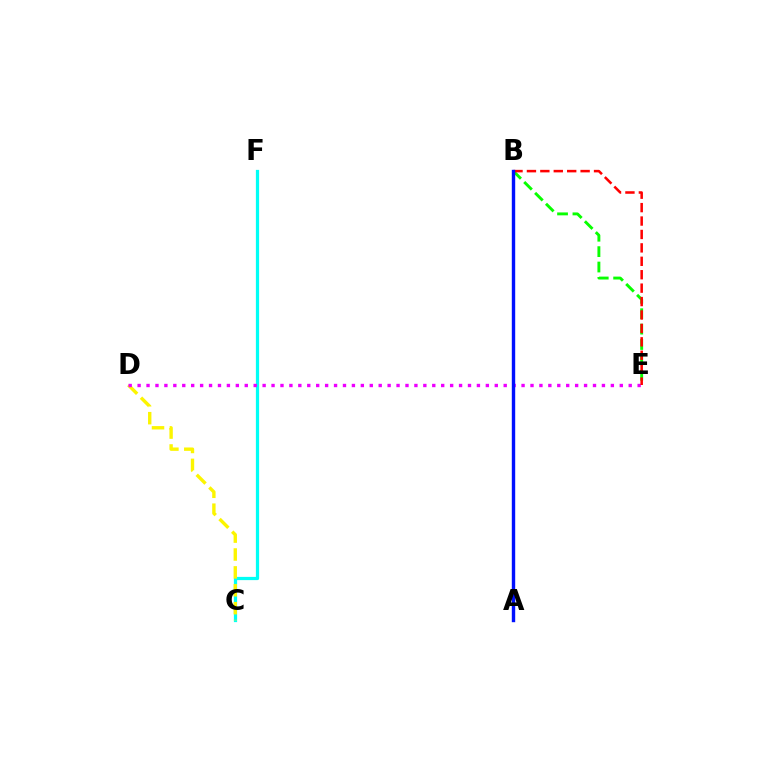{('C', 'F'): [{'color': '#00fff6', 'line_style': 'solid', 'thickness': 2.33}], ('C', 'D'): [{'color': '#fcf500', 'line_style': 'dashed', 'thickness': 2.43}], ('D', 'E'): [{'color': '#ee00ff', 'line_style': 'dotted', 'thickness': 2.43}], ('B', 'E'): [{'color': '#08ff00', 'line_style': 'dashed', 'thickness': 2.09}, {'color': '#ff0000', 'line_style': 'dashed', 'thickness': 1.82}], ('A', 'B'): [{'color': '#0010ff', 'line_style': 'solid', 'thickness': 2.45}]}